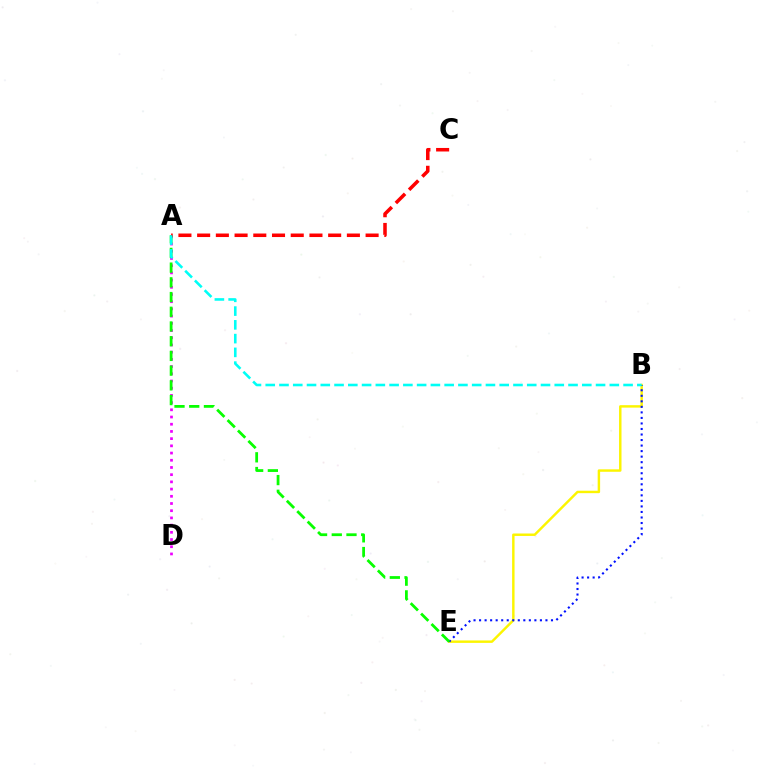{('A', 'D'): [{'color': '#ee00ff', 'line_style': 'dotted', 'thickness': 1.96}], ('B', 'E'): [{'color': '#fcf500', 'line_style': 'solid', 'thickness': 1.76}, {'color': '#0010ff', 'line_style': 'dotted', 'thickness': 1.5}], ('A', 'E'): [{'color': '#08ff00', 'line_style': 'dashed', 'thickness': 2.0}], ('A', 'C'): [{'color': '#ff0000', 'line_style': 'dashed', 'thickness': 2.54}], ('A', 'B'): [{'color': '#00fff6', 'line_style': 'dashed', 'thickness': 1.87}]}